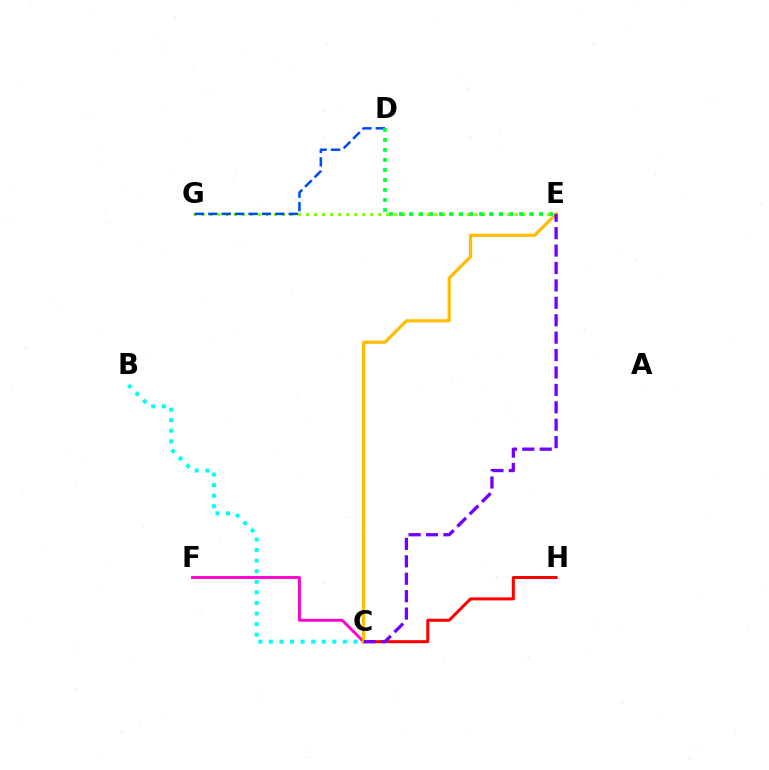{('E', 'G'): [{'color': '#84ff00', 'line_style': 'dotted', 'thickness': 2.18}], ('C', 'H'): [{'color': '#ff0000', 'line_style': 'solid', 'thickness': 2.17}], ('B', 'C'): [{'color': '#00fff6', 'line_style': 'dotted', 'thickness': 2.87}], ('C', 'F'): [{'color': '#ff00cf', 'line_style': 'solid', 'thickness': 2.07}], ('C', 'E'): [{'color': '#ffbd00', 'line_style': 'solid', 'thickness': 2.31}, {'color': '#7200ff', 'line_style': 'dashed', 'thickness': 2.37}], ('D', 'G'): [{'color': '#004bff', 'line_style': 'dashed', 'thickness': 1.82}], ('D', 'E'): [{'color': '#00ff39', 'line_style': 'dotted', 'thickness': 2.72}]}